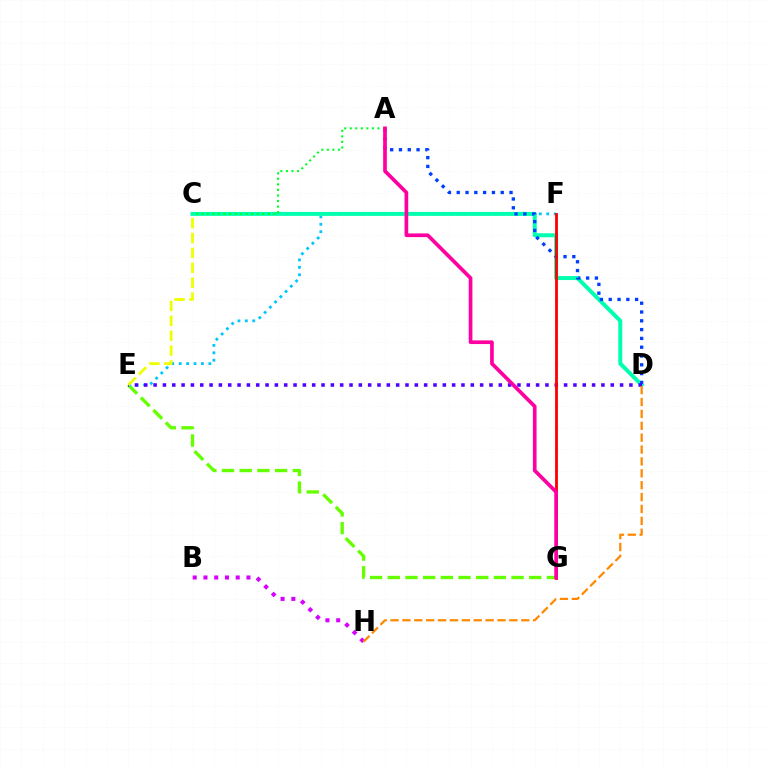{('E', 'G'): [{'color': '#66ff00', 'line_style': 'dashed', 'thickness': 2.4}], ('E', 'F'): [{'color': '#00c7ff', 'line_style': 'dotted', 'thickness': 2.01}], ('C', 'D'): [{'color': '#00ffaf', 'line_style': 'solid', 'thickness': 2.87}], ('A', 'D'): [{'color': '#003fff', 'line_style': 'dotted', 'thickness': 2.39}], ('A', 'C'): [{'color': '#00ff27', 'line_style': 'dotted', 'thickness': 1.5}], ('B', 'H'): [{'color': '#d600ff', 'line_style': 'dotted', 'thickness': 2.92}], ('D', 'E'): [{'color': '#4f00ff', 'line_style': 'dotted', 'thickness': 2.53}], ('D', 'H'): [{'color': '#ff8800', 'line_style': 'dashed', 'thickness': 1.61}], ('F', 'G'): [{'color': '#ff0000', 'line_style': 'solid', 'thickness': 2.03}], ('C', 'E'): [{'color': '#eeff00', 'line_style': 'dashed', 'thickness': 2.02}], ('A', 'G'): [{'color': '#ff00a0', 'line_style': 'solid', 'thickness': 2.66}]}